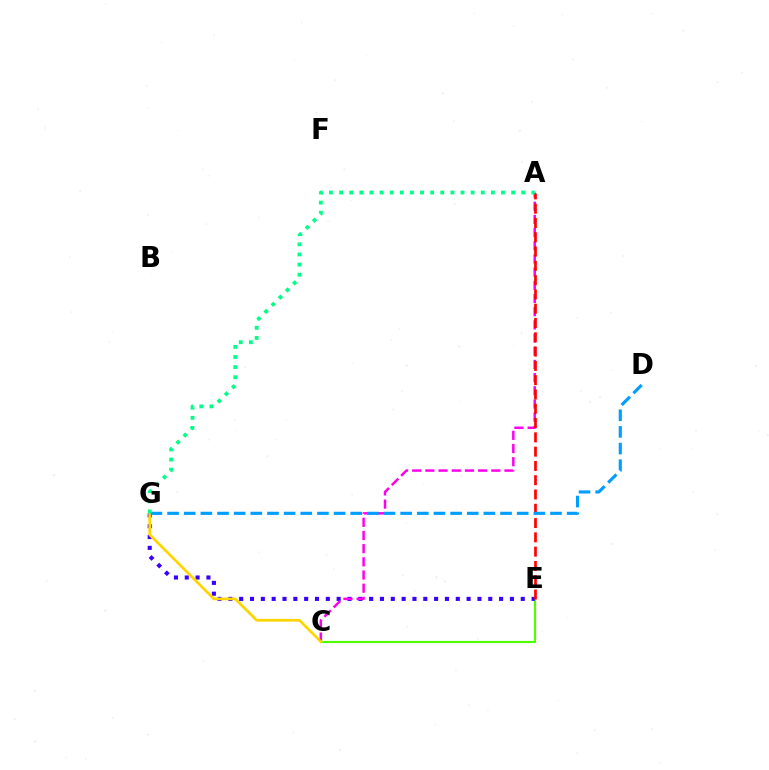{('C', 'E'): [{'color': '#4fff00', 'line_style': 'solid', 'thickness': 1.55}], ('E', 'G'): [{'color': '#3700ff', 'line_style': 'dotted', 'thickness': 2.94}], ('A', 'C'): [{'color': '#ff00ed', 'line_style': 'dashed', 'thickness': 1.79}], ('C', 'G'): [{'color': '#ffd500', 'line_style': 'solid', 'thickness': 1.97}], ('A', 'E'): [{'color': '#ff0000', 'line_style': 'dashed', 'thickness': 1.94}], ('D', 'G'): [{'color': '#009eff', 'line_style': 'dashed', 'thickness': 2.26}], ('A', 'G'): [{'color': '#00ff86', 'line_style': 'dotted', 'thickness': 2.75}]}